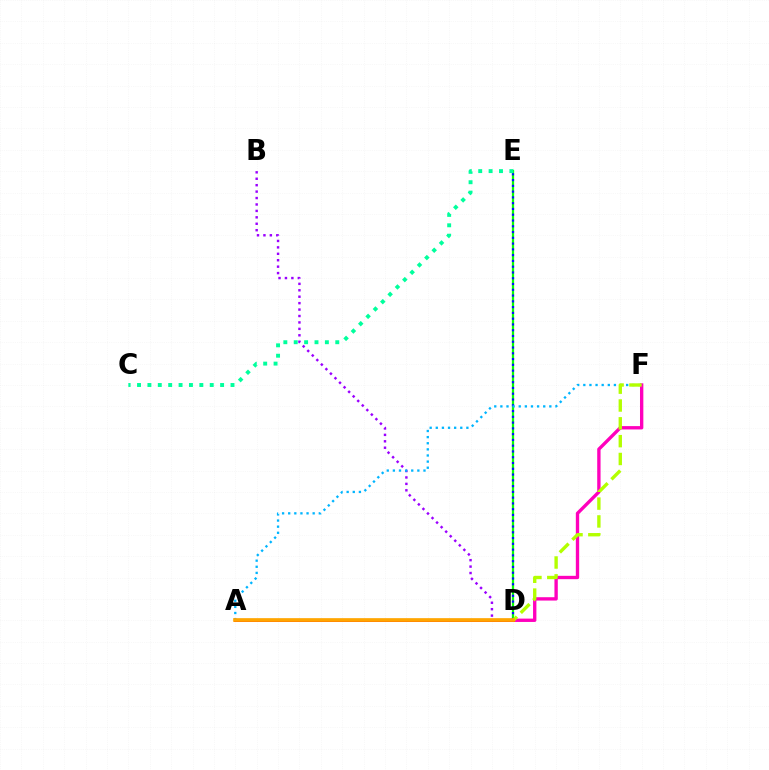{('B', 'D'): [{'color': '#9b00ff', 'line_style': 'dotted', 'thickness': 1.75}], ('D', 'E'): [{'color': '#08ff00', 'line_style': 'solid', 'thickness': 1.64}, {'color': '#0010ff', 'line_style': 'dotted', 'thickness': 1.57}], ('D', 'F'): [{'color': '#ff00bd', 'line_style': 'solid', 'thickness': 2.41}, {'color': '#b3ff00', 'line_style': 'dashed', 'thickness': 2.42}], ('A', 'D'): [{'color': '#ff0000', 'line_style': 'solid', 'thickness': 2.11}, {'color': '#ffa500', 'line_style': 'solid', 'thickness': 2.65}], ('C', 'E'): [{'color': '#00ff9d', 'line_style': 'dotted', 'thickness': 2.82}], ('A', 'F'): [{'color': '#00b5ff', 'line_style': 'dotted', 'thickness': 1.66}]}